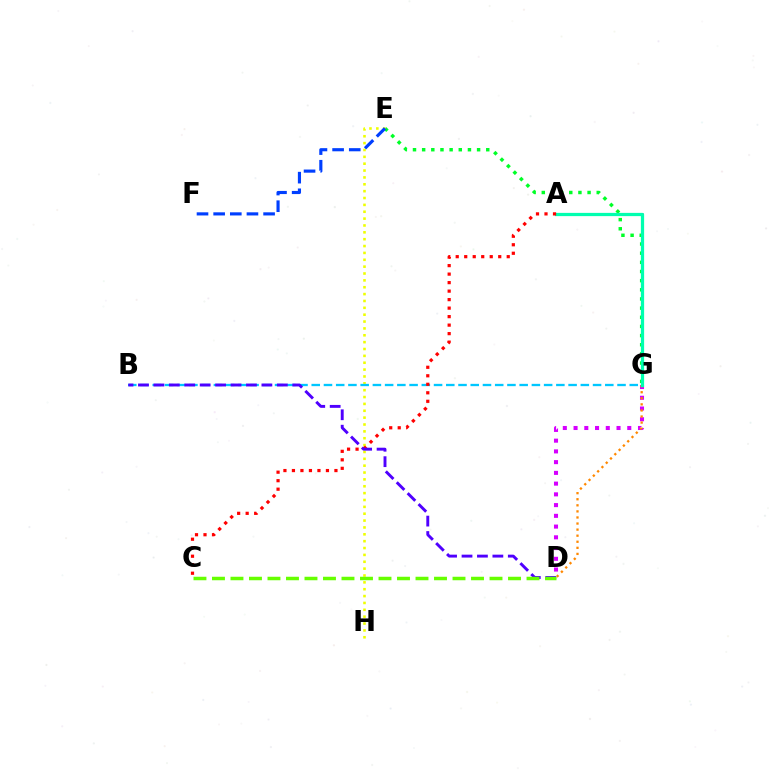{('A', 'G'): [{'color': '#ff00a0', 'line_style': 'dashed', 'thickness': 2.16}, {'color': '#00ffaf', 'line_style': 'solid', 'thickness': 2.33}], ('E', 'G'): [{'color': '#00ff27', 'line_style': 'dotted', 'thickness': 2.49}], ('E', 'H'): [{'color': '#eeff00', 'line_style': 'dotted', 'thickness': 1.86}], ('D', 'G'): [{'color': '#d600ff', 'line_style': 'dotted', 'thickness': 2.92}, {'color': '#ff8800', 'line_style': 'dotted', 'thickness': 1.65}], ('B', 'G'): [{'color': '#00c7ff', 'line_style': 'dashed', 'thickness': 1.66}], ('E', 'F'): [{'color': '#003fff', 'line_style': 'dashed', 'thickness': 2.26}], ('A', 'C'): [{'color': '#ff0000', 'line_style': 'dotted', 'thickness': 2.31}], ('B', 'D'): [{'color': '#4f00ff', 'line_style': 'dashed', 'thickness': 2.1}], ('C', 'D'): [{'color': '#66ff00', 'line_style': 'dashed', 'thickness': 2.51}]}